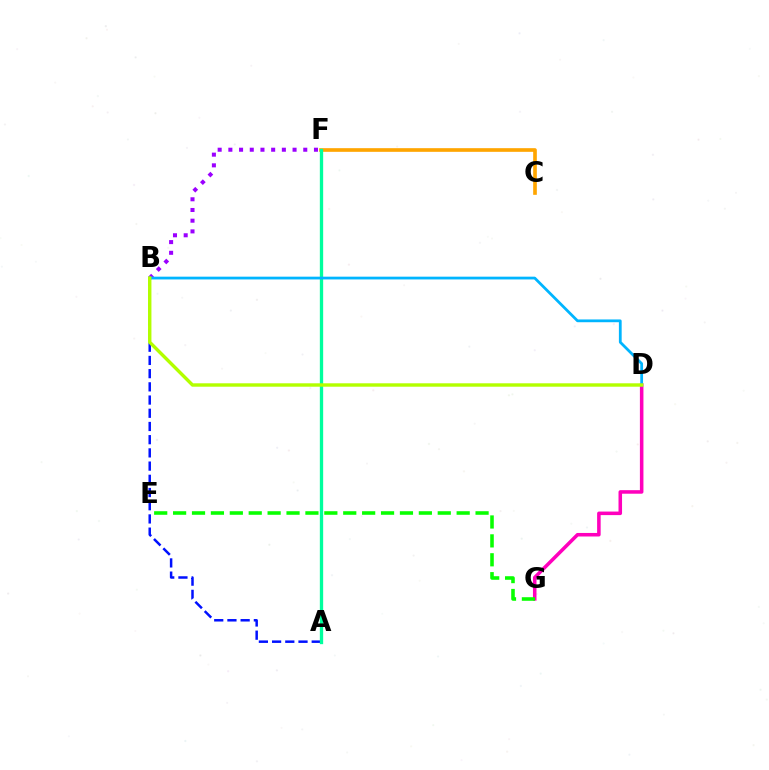{('D', 'G'): [{'color': '#ff00bd', 'line_style': 'solid', 'thickness': 2.55}], ('A', 'F'): [{'color': '#ff0000', 'line_style': 'dotted', 'thickness': 1.85}, {'color': '#00ff9d', 'line_style': 'solid', 'thickness': 2.39}], ('B', 'F'): [{'color': '#9b00ff', 'line_style': 'dotted', 'thickness': 2.91}], ('E', 'G'): [{'color': '#08ff00', 'line_style': 'dashed', 'thickness': 2.57}], ('A', 'B'): [{'color': '#0010ff', 'line_style': 'dashed', 'thickness': 1.79}], ('C', 'F'): [{'color': '#ffa500', 'line_style': 'solid', 'thickness': 2.63}], ('B', 'D'): [{'color': '#00b5ff', 'line_style': 'solid', 'thickness': 2.0}, {'color': '#b3ff00', 'line_style': 'solid', 'thickness': 2.46}]}